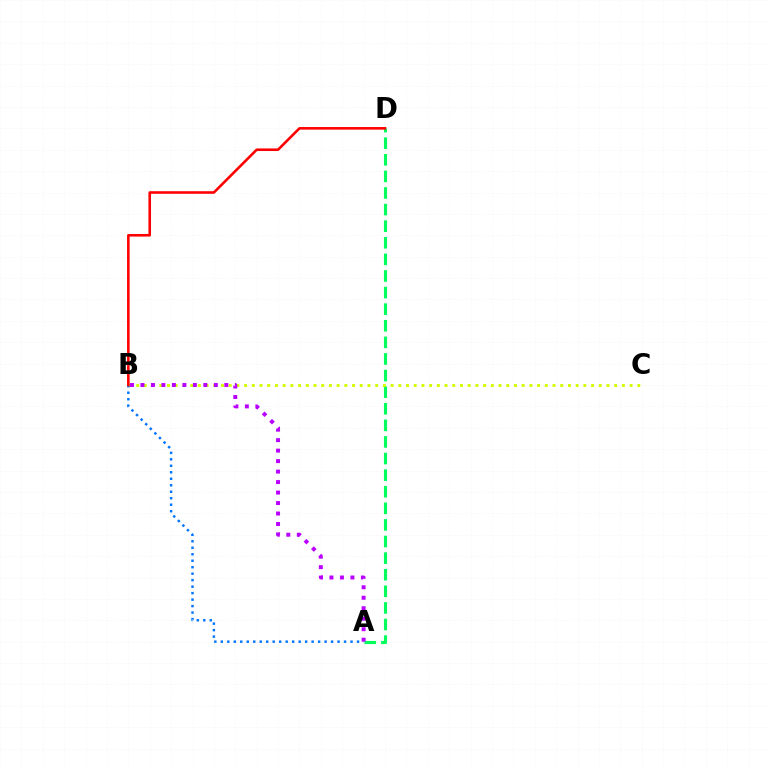{('A', 'D'): [{'color': '#00ff5c', 'line_style': 'dashed', 'thickness': 2.25}], ('B', 'C'): [{'color': '#d1ff00', 'line_style': 'dotted', 'thickness': 2.09}], ('A', 'B'): [{'color': '#0074ff', 'line_style': 'dotted', 'thickness': 1.76}, {'color': '#b900ff', 'line_style': 'dotted', 'thickness': 2.85}], ('B', 'D'): [{'color': '#ff0000', 'line_style': 'solid', 'thickness': 1.86}]}